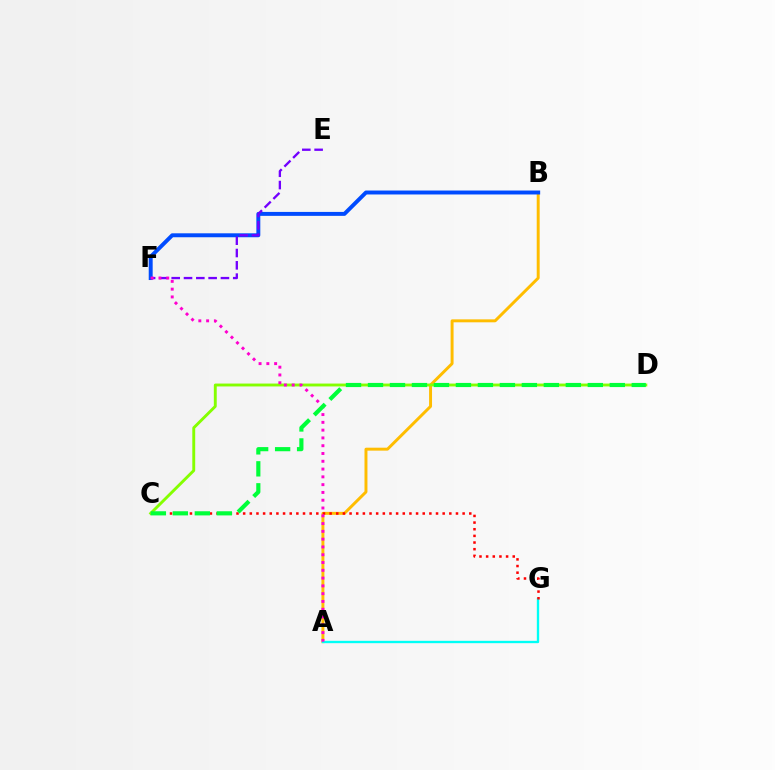{('A', 'B'): [{'color': '#ffbd00', 'line_style': 'solid', 'thickness': 2.12}], ('B', 'F'): [{'color': '#004bff', 'line_style': 'solid', 'thickness': 2.84}], ('A', 'G'): [{'color': '#00fff6', 'line_style': 'solid', 'thickness': 1.69}], ('E', 'F'): [{'color': '#7200ff', 'line_style': 'dashed', 'thickness': 1.67}], ('C', 'G'): [{'color': '#ff0000', 'line_style': 'dotted', 'thickness': 1.81}], ('C', 'D'): [{'color': '#84ff00', 'line_style': 'solid', 'thickness': 2.08}, {'color': '#00ff39', 'line_style': 'dashed', 'thickness': 2.99}], ('A', 'F'): [{'color': '#ff00cf', 'line_style': 'dotted', 'thickness': 2.12}]}